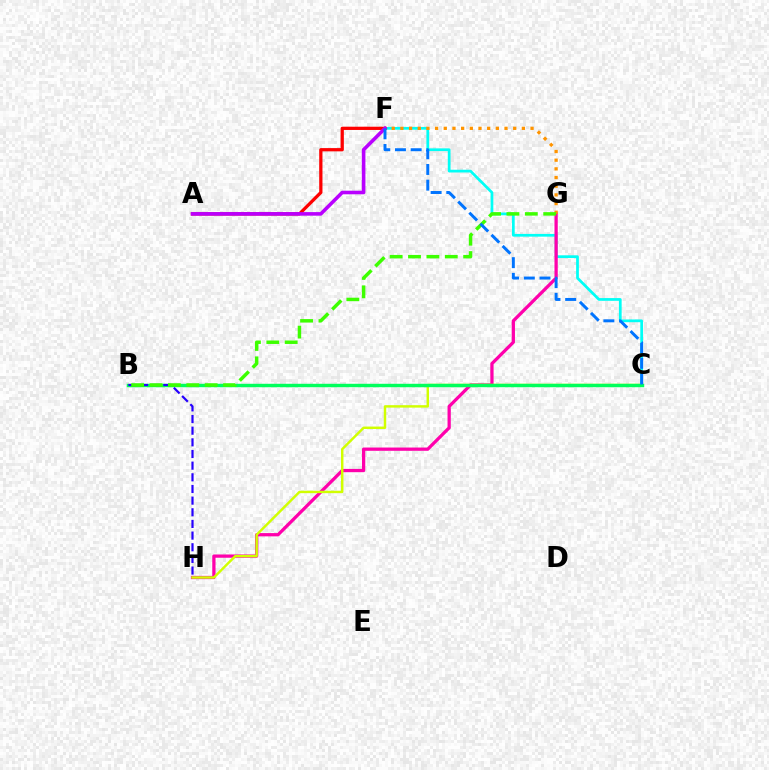{('C', 'F'): [{'color': '#00fff6', 'line_style': 'solid', 'thickness': 1.97}, {'color': '#0074ff', 'line_style': 'dashed', 'thickness': 2.13}], ('A', 'F'): [{'color': '#ff0000', 'line_style': 'solid', 'thickness': 2.34}, {'color': '#b900ff', 'line_style': 'solid', 'thickness': 2.58}], ('G', 'H'): [{'color': '#ff00ac', 'line_style': 'solid', 'thickness': 2.35}], ('C', 'H'): [{'color': '#d1ff00', 'line_style': 'solid', 'thickness': 1.76}], ('B', 'C'): [{'color': '#00ff5c', 'line_style': 'solid', 'thickness': 2.47}], ('F', 'G'): [{'color': '#ff9400', 'line_style': 'dotted', 'thickness': 2.36}], ('B', 'H'): [{'color': '#2500ff', 'line_style': 'dashed', 'thickness': 1.58}], ('B', 'G'): [{'color': '#3dff00', 'line_style': 'dashed', 'thickness': 2.5}]}